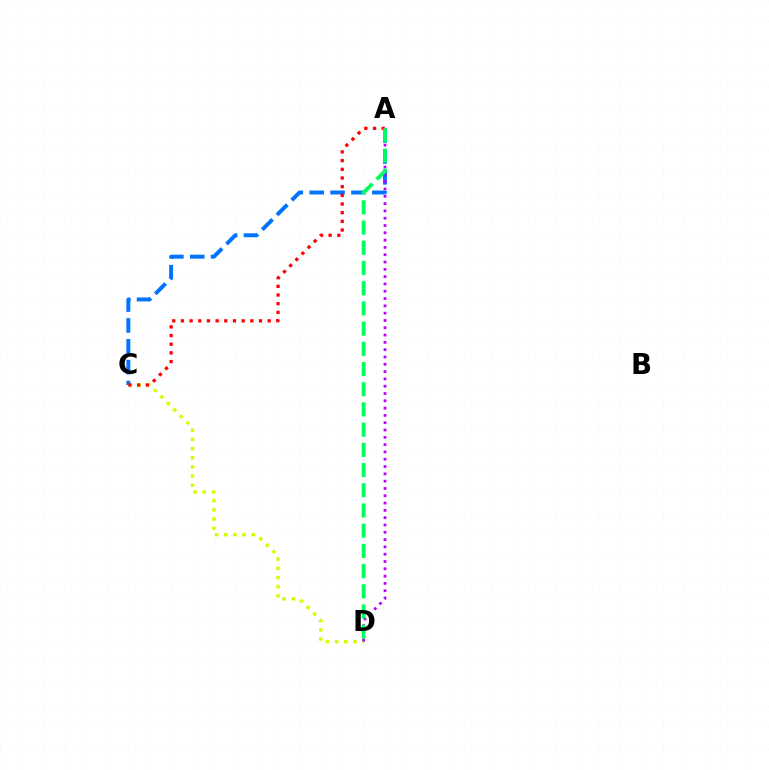{('C', 'D'): [{'color': '#d1ff00', 'line_style': 'dotted', 'thickness': 2.49}], ('A', 'C'): [{'color': '#0074ff', 'line_style': 'dashed', 'thickness': 2.83}, {'color': '#ff0000', 'line_style': 'dotted', 'thickness': 2.36}], ('A', 'D'): [{'color': '#b900ff', 'line_style': 'dotted', 'thickness': 1.98}, {'color': '#00ff5c', 'line_style': 'dashed', 'thickness': 2.75}]}